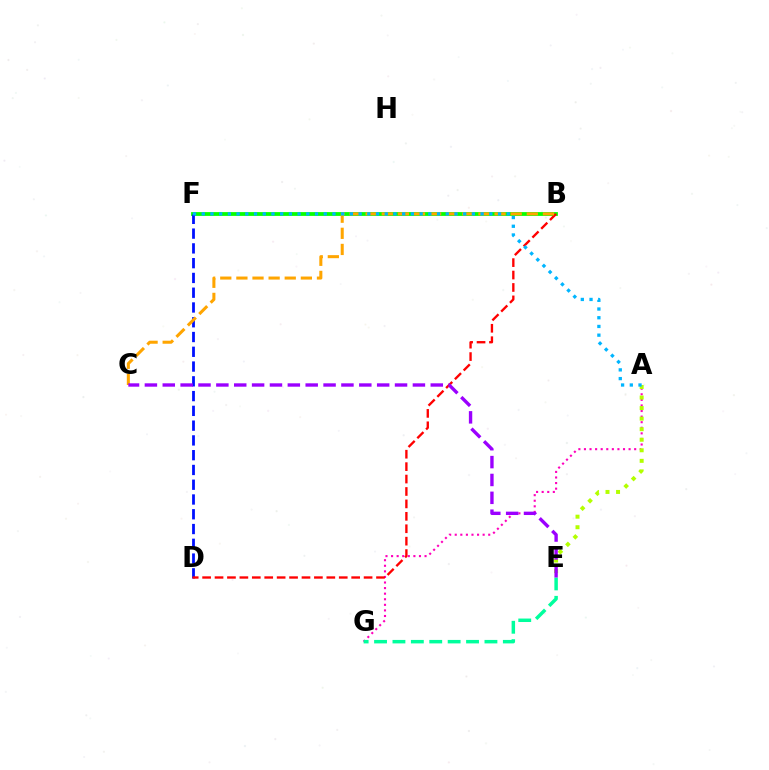{('B', 'F'): [{'color': '#08ff00', 'line_style': 'solid', 'thickness': 2.73}], ('A', 'G'): [{'color': '#ff00bd', 'line_style': 'dotted', 'thickness': 1.52}], ('A', 'E'): [{'color': '#b3ff00', 'line_style': 'dotted', 'thickness': 2.87}], ('D', 'F'): [{'color': '#0010ff', 'line_style': 'dashed', 'thickness': 2.01}], ('B', 'D'): [{'color': '#ff0000', 'line_style': 'dashed', 'thickness': 1.69}], ('B', 'C'): [{'color': '#ffa500', 'line_style': 'dashed', 'thickness': 2.19}], ('E', 'G'): [{'color': '#00ff9d', 'line_style': 'dashed', 'thickness': 2.5}], ('C', 'E'): [{'color': '#9b00ff', 'line_style': 'dashed', 'thickness': 2.43}], ('A', 'F'): [{'color': '#00b5ff', 'line_style': 'dotted', 'thickness': 2.37}]}